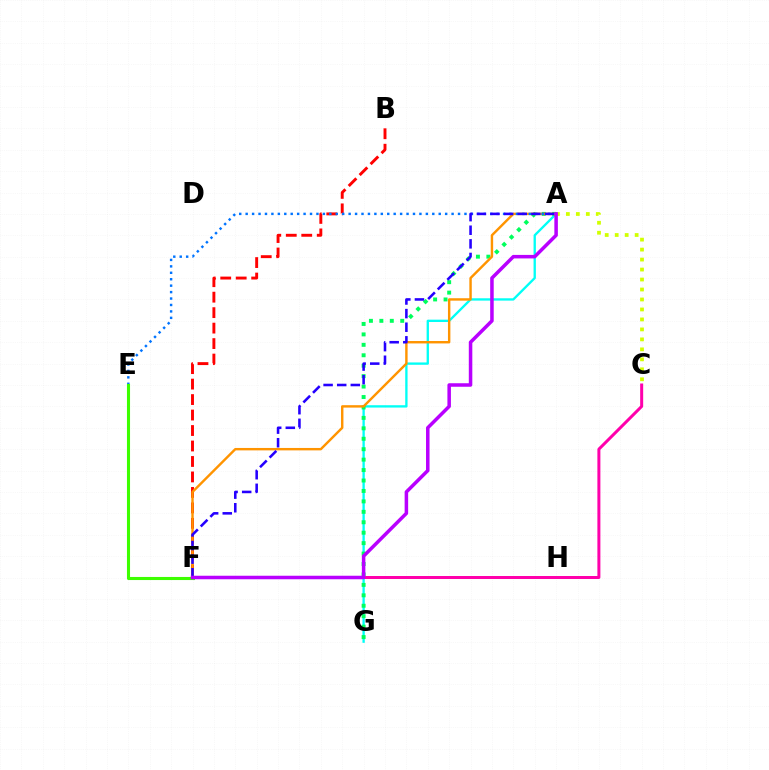{('A', 'C'): [{'color': '#d1ff00', 'line_style': 'dotted', 'thickness': 2.71}], ('A', 'G'): [{'color': '#00fff6', 'line_style': 'solid', 'thickness': 1.68}, {'color': '#00ff5c', 'line_style': 'dotted', 'thickness': 2.84}], ('B', 'F'): [{'color': '#ff0000', 'line_style': 'dashed', 'thickness': 2.1}], ('A', 'F'): [{'color': '#ff9400', 'line_style': 'solid', 'thickness': 1.74}, {'color': '#2500ff', 'line_style': 'dashed', 'thickness': 1.85}, {'color': '#b900ff', 'line_style': 'solid', 'thickness': 2.53}], ('A', 'E'): [{'color': '#0074ff', 'line_style': 'dotted', 'thickness': 1.75}], ('C', 'F'): [{'color': '#ff00ac', 'line_style': 'solid', 'thickness': 2.16}], ('E', 'F'): [{'color': '#3dff00', 'line_style': 'solid', 'thickness': 2.22}]}